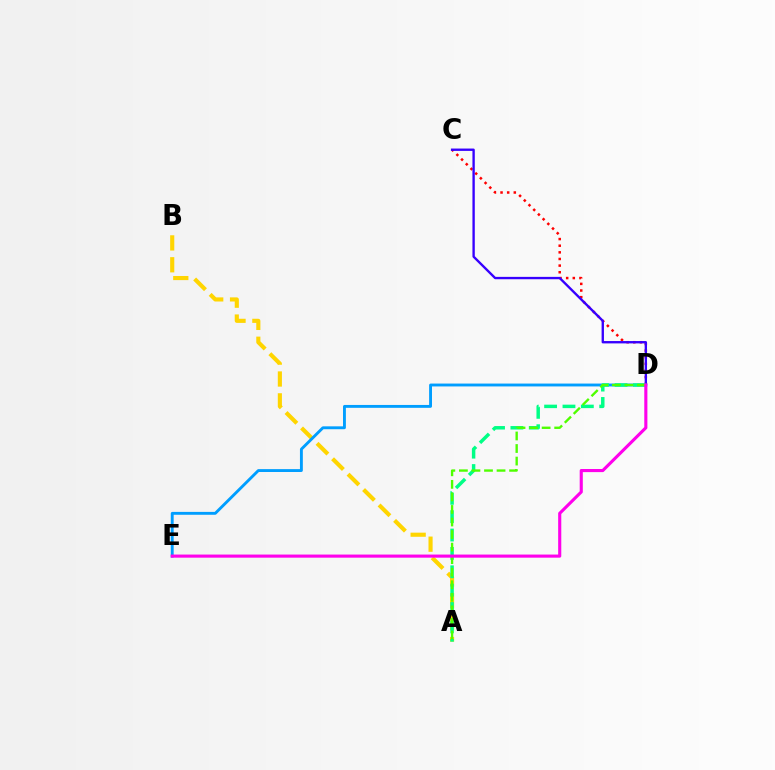{('A', 'B'): [{'color': '#ffd500', 'line_style': 'dashed', 'thickness': 2.97}], ('D', 'E'): [{'color': '#009eff', 'line_style': 'solid', 'thickness': 2.07}, {'color': '#ff00ed', 'line_style': 'solid', 'thickness': 2.24}], ('C', 'D'): [{'color': '#ff0000', 'line_style': 'dotted', 'thickness': 1.8}, {'color': '#3700ff', 'line_style': 'solid', 'thickness': 1.7}], ('A', 'D'): [{'color': '#00ff86', 'line_style': 'dashed', 'thickness': 2.5}, {'color': '#4fff00', 'line_style': 'dashed', 'thickness': 1.71}]}